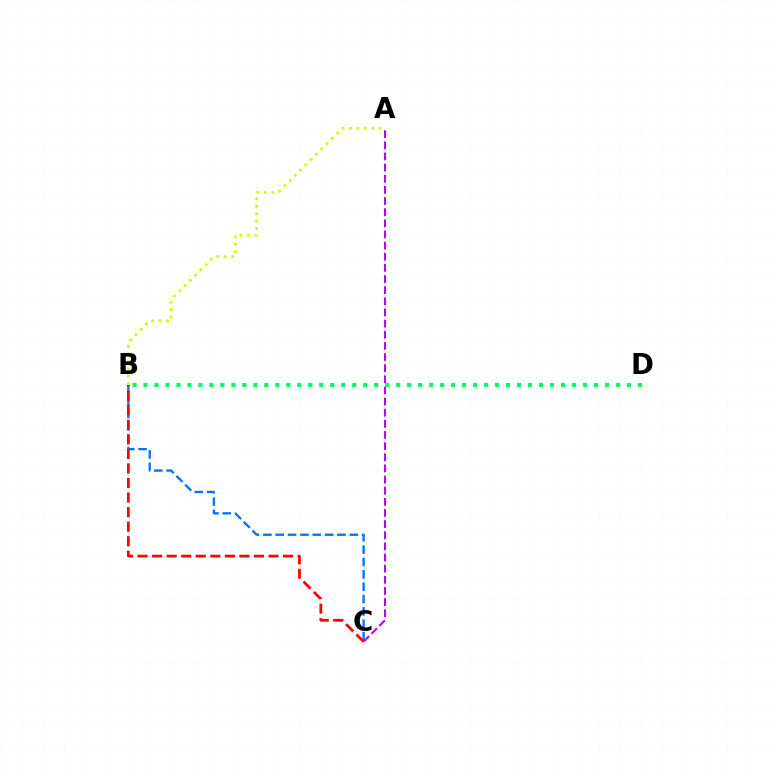{('A', 'C'): [{'color': '#b900ff', 'line_style': 'dashed', 'thickness': 1.51}], ('B', 'C'): [{'color': '#0074ff', 'line_style': 'dashed', 'thickness': 1.68}, {'color': '#ff0000', 'line_style': 'dashed', 'thickness': 1.98}], ('A', 'B'): [{'color': '#d1ff00', 'line_style': 'dotted', 'thickness': 2.02}], ('B', 'D'): [{'color': '#00ff5c', 'line_style': 'dotted', 'thickness': 2.99}]}